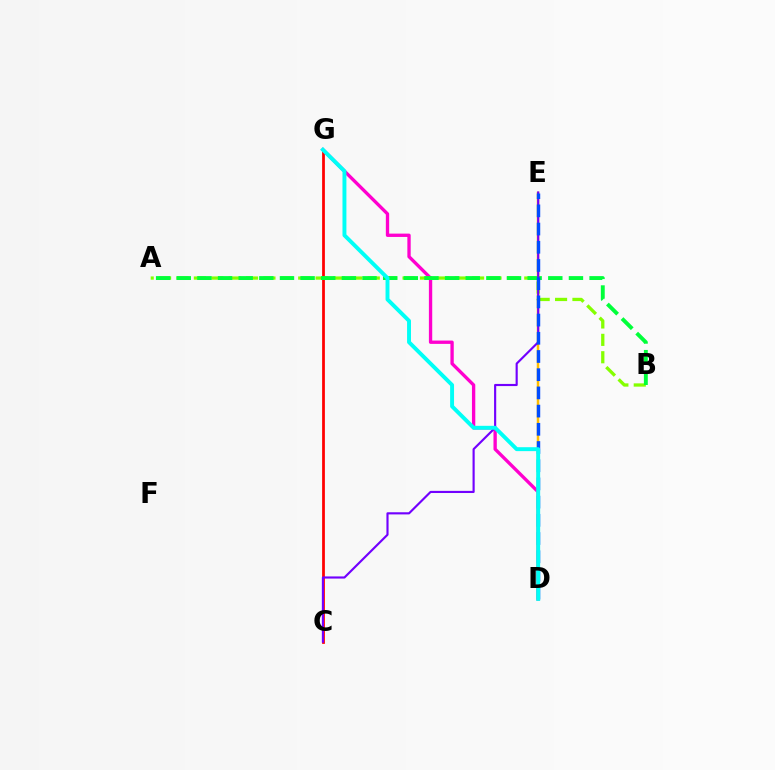{('C', 'G'): [{'color': '#ff0000', 'line_style': 'solid', 'thickness': 1.98}], ('D', 'G'): [{'color': '#ff00cf', 'line_style': 'solid', 'thickness': 2.4}, {'color': '#00fff6', 'line_style': 'solid', 'thickness': 2.82}], ('D', 'E'): [{'color': '#ffbd00', 'line_style': 'solid', 'thickness': 1.79}, {'color': '#004bff', 'line_style': 'dashed', 'thickness': 2.47}], ('A', 'B'): [{'color': '#84ff00', 'line_style': 'dashed', 'thickness': 2.36}, {'color': '#00ff39', 'line_style': 'dashed', 'thickness': 2.8}], ('C', 'E'): [{'color': '#7200ff', 'line_style': 'solid', 'thickness': 1.54}]}